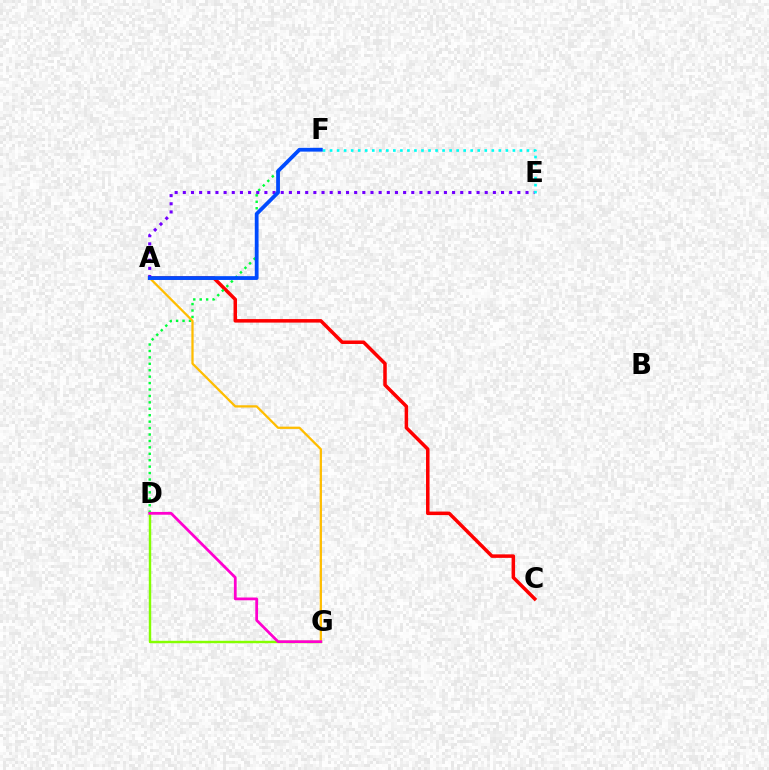{('A', 'C'): [{'color': '#ff0000', 'line_style': 'solid', 'thickness': 2.53}], ('D', 'F'): [{'color': '#00ff39', 'line_style': 'dotted', 'thickness': 1.75}], ('D', 'G'): [{'color': '#84ff00', 'line_style': 'solid', 'thickness': 1.75}, {'color': '#ff00cf', 'line_style': 'solid', 'thickness': 1.99}], ('A', 'G'): [{'color': '#ffbd00', 'line_style': 'solid', 'thickness': 1.63}], ('A', 'E'): [{'color': '#7200ff', 'line_style': 'dotted', 'thickness': 2.22}], ('E', 'F'): [{'color': '#00fff6', 'line_style': 'dotted', 'thickness': 1.91}], ('A', 'F'): [{'color': '#004bff', 'line_style': 'solid', 'thickness': 2.73}]}